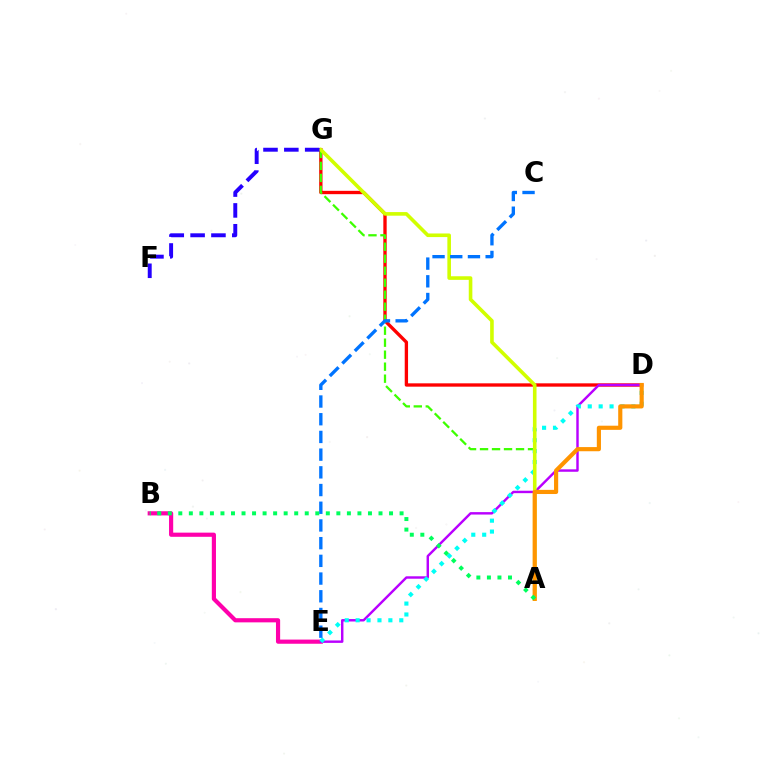{('B', 'E'): [{'color': '#ff00ac', 'line_style': 'solid', 'thickness': 3.0}], ('D', 'G'): [{'color': '#ff0000', 'line_style': 'solid', 'thickness': 2.4}], ('A', 'G'): [{'color': '#3dff00', 'line_style': 'dashed', 'thickness': 1.63}, {'color': '#d1ff00', 'line_style': 'solid', 'thickness': 2.59}], ('D', 'E'): [{'color': '#b900ff', 'line_style': 'solid', 'thickness': 1.75}, {'color': '#00fff6', 'line_style': 'dotted', 'thickness': 2.96}], ('C', 'E'): [{'color': '#0074ff', 'line_style': 'dashed', 'thickness': 2.41}], ('A', 'D'): [{'color': '#ff9400', 'line_style': 'solid', 'thickness': 2.99}], ('F', 'G'): [{'color': '#2500ff', 'line_style': 'dashed', 'thickness': 2.83}], ('A', 'B'): [{'color': '#00ff5c', 'line_style': 'dotted', 'thickness': 2.86}]}